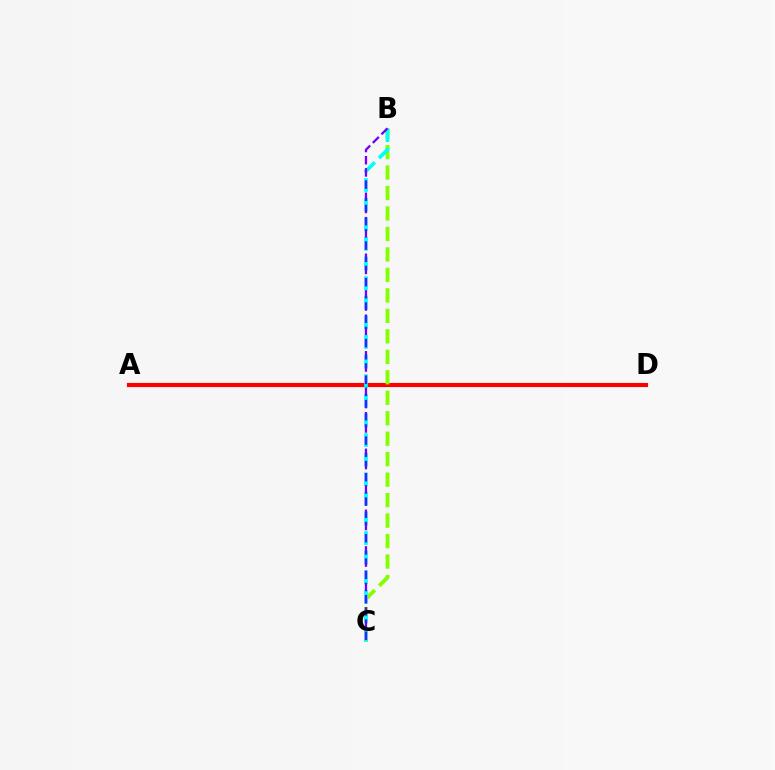{('A', 'D'): [{'color': '#ff0000', 'line_style': 'solid', 'thickness': 2.99}], ('B', 'C'): [{'color': '#84ff00', 'line_style': 'dashed', 'thickness': 2.78}, {'color': '#00fff6', 'line_style': 'dashed', 'thickness': 2.66}, {'color': '#7200ff', 'line_style': 'dashed', 'thickness': 1.66}]}